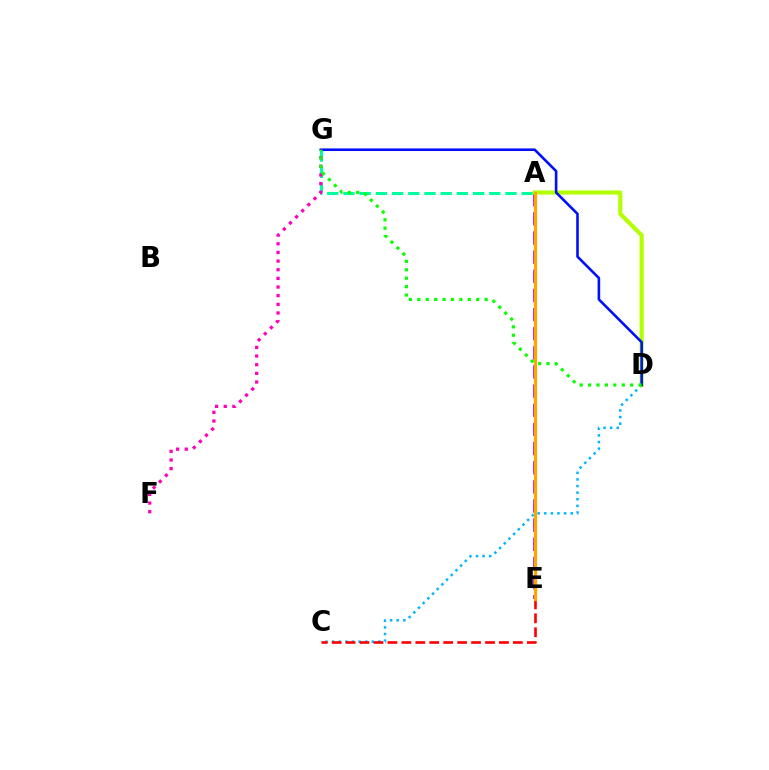{('A', 'G'): [{'color': '#00ff9d', 'line_style': 'dashed', 'thickness': 2.2}], ('C', 'D'): [{'color': '#00b5ff', 'line_style': 'dotted', 'thickness': 1.8}], ('A', 'E'): [{'color': '#9b00ff', 'line_style': 'dashed', 'thickness': 2.6}, {'color': '#ffa500', 'line_style': 'solid', 'thickness': 2.29}], ('A', 'D'): [{'color': '#b3ff00', 'line_style': 'solid', 'thickness': 2.98}], ('D', 'G'): [{'color': '#0010ff', 'line_style': 'solid', 'thickness': 1.87}, {'color': '#08ff00', 'line_style': 'dotted', 'thickness': 2.29}], ('C', 'E'): [{'color': '#ff0000', 'line_style': 'dashed', 'thickness': 1.89}], ('F', 'G'): [{'color': '#ff00bd', 'line_style': 'dotted', 'thickness': 2.35}]}